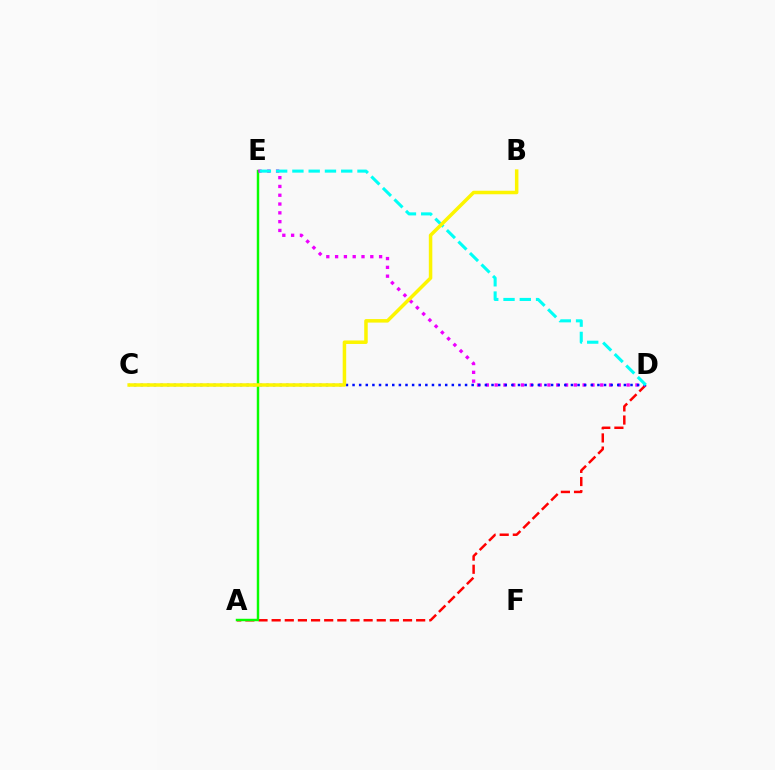{('A', 'D'): [{'color': '#ff0000', 'line_style': 'dashed', 'thickness': 1.78}], ('A', 'E'): [{'color': '#08ff00', 'line_style': 'solid', 'thickness': 1.77}], ('D', 'E'): [{'color': '#ee00ff', 'line_style': 'dotted', 'thickness': 2.39}, {'color': '#00fff6', 'line_style': 'dashed', 'thickness': 2.21}], ('C', 'D'): [{'color': '#0010ff', 'line_style': 'dotted', 'thickness': 1.8}], ('B', 'C'): [{'color': '#fcf500', 'line_style': 'solid', 'thickness': 2.52}]}